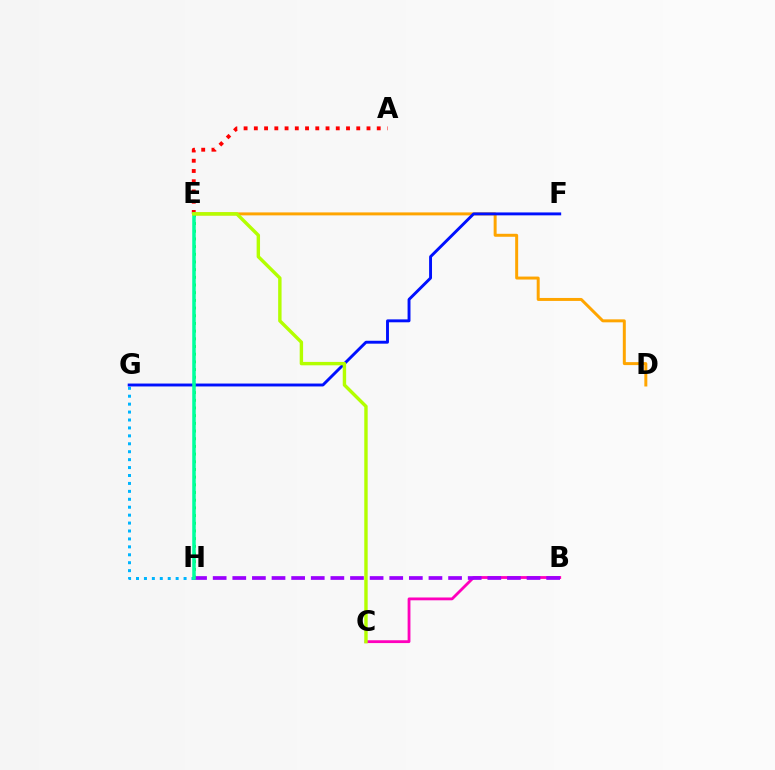{('D', 'E'): [{'color': '#ffa500', 'line_style': 'solid', 'thickness': 2.14}], ('B', 'C'): [{'color': '#ff00bd', 'line_style': 'solid', 'thickness': 2.03}], ('G', 'H'): [{'color': '#00b5ff', 'line_style': 'dotted', 'thickness': 2.15}], ('E', 'H'): [{'color': '#08ff00', 'line_style': 'dotted', 'thickness': 2.09}, {'color': '#00ff9d', 'line_style': 'solid', 'thickness': 2.54}], ('F', 'G'): [{'color': '#0010ff', 'line_style': 'solid', 'thickness': 2.1}], ('B', 'H'): [{'color': '#9b00ff', 'line_style': 'dashed', 'thickness': 2.66}], ('A', 'E'): [{'color': '#ff0000', 'line_style': 'dotted', 'thickness': 2.78}], ('C', 'E'): [{'color': '#b3ff00', 'line_style': 'solid', 'thickness': 2.45}]}